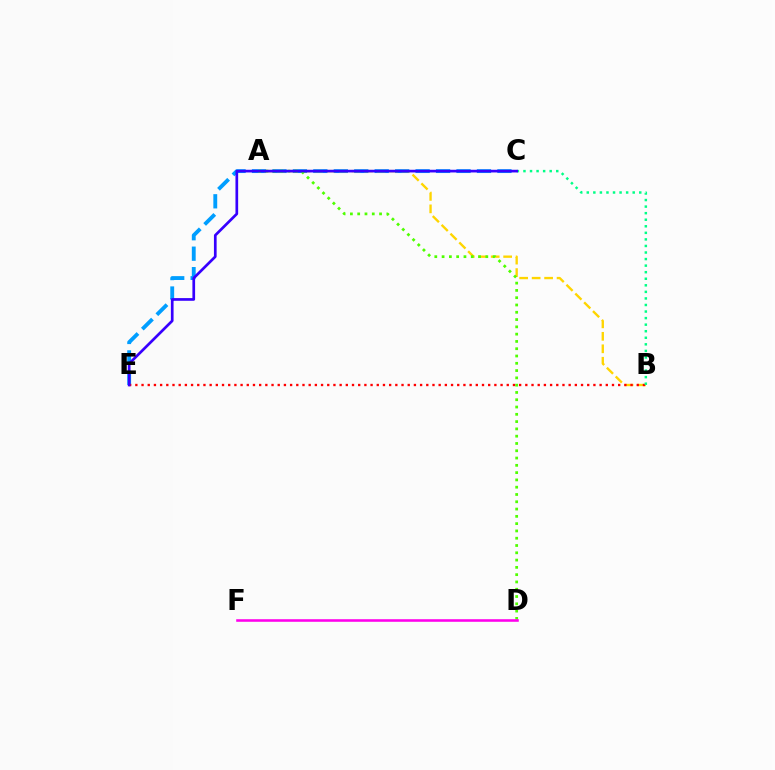{('C', 'E'): [{'color': '#009eff', 'line_style': 'dashed', 'thickness': 2.78}, {'color': '#3700ff', 'line_style': 'solid', 'thickness': 1.94}], ('A', 'B'): [{'color': '#ffd500', 'line_style': 'dashed', 'thickness': 1.69}], ('A', 'D'): [{'color': '#4fff00', 'line_style': 'dotted', 'thickness': 1.98}], ('D', 'F'): [{'color': '#ff00ed', 'line_style': 'solid', 'thickness': 1.85}], ('B', 'E'): [{'color': '#ff0000', 'line_style': 'dotted', 'thickness': 1.68}], ('B', 'C'): [{'color': '#00ff86', 'line_style': 'dotted', 'thickness': 1.78}]}